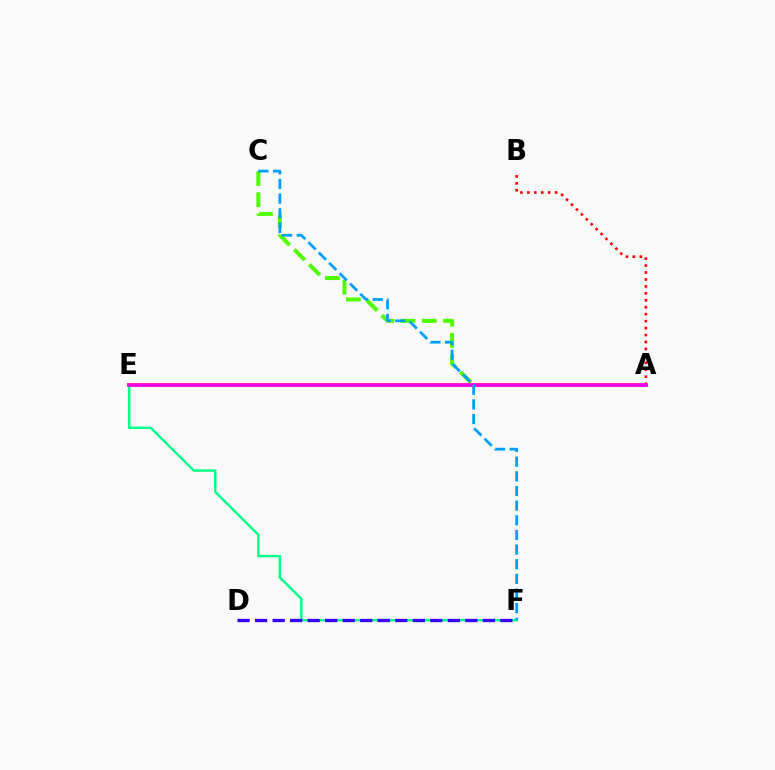{('E', 'F'): [{'color': '#00ff86', 'line_style': 'solid', 'thickness': 1.74}], ('D', 'F'): [{'color': '#3700ff', 'line_style': 'dashed', 'thickness': 2.38}], ('A', 'C'): [{'color': '#4fff00', 'line_style': 'dashed', 'thickness': 2.88}], ('A', 'E'): [{'color': '#ffd500', 'line_style': 'solid', 'thickness': 2.9}, {'color': '#ff00ed', 'line_style': 'solid', 'thickness': 2.68}], ('A', 'B'): [{'color': '#ff0000', 'line_style': 'dotted', 'thickness': 1.89}], ('C', 'F'): [{'color': '#009eff', 'line_style': 'dashed', 'thickness': 1.99}]}